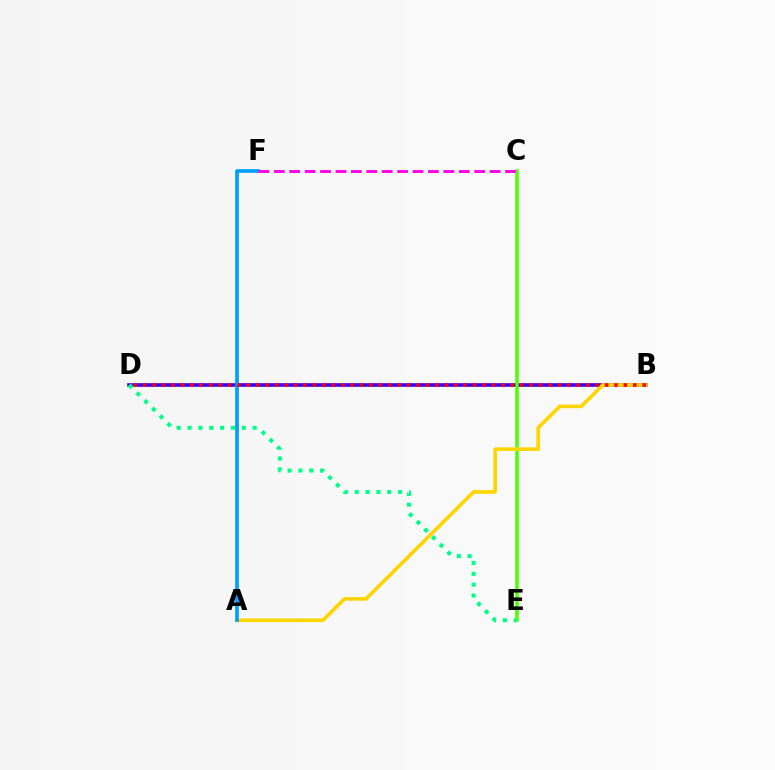{('B', 'D'): [{'color': '#3700ff', 'line_style': 'solid', 'thickness': 2.6}, {'color': '#ff0000', 'line_style': 'dotted', 'thickness': 2.56}], ('C', 'E'): [{'color': '#4fff00', 'line_style': 'solid', 'thickness': 2.54}], ('A', 'B'): [{'color': '#ffd500', 'line_style': 'solid', 'thickness': 2.62}], ('A', 'F'): [{'color': '#009eff', 'line_style': 'solid', 'thickness': 2.66}], ('C', 'F'): [{'color': '#ff00ed', 'line_style': 'dashed', 'thickness': 2.09}], ('D', 'E'): [{'color': '#00ff86', 'line_style': 'dotted', 'thickness': 2.95}]}